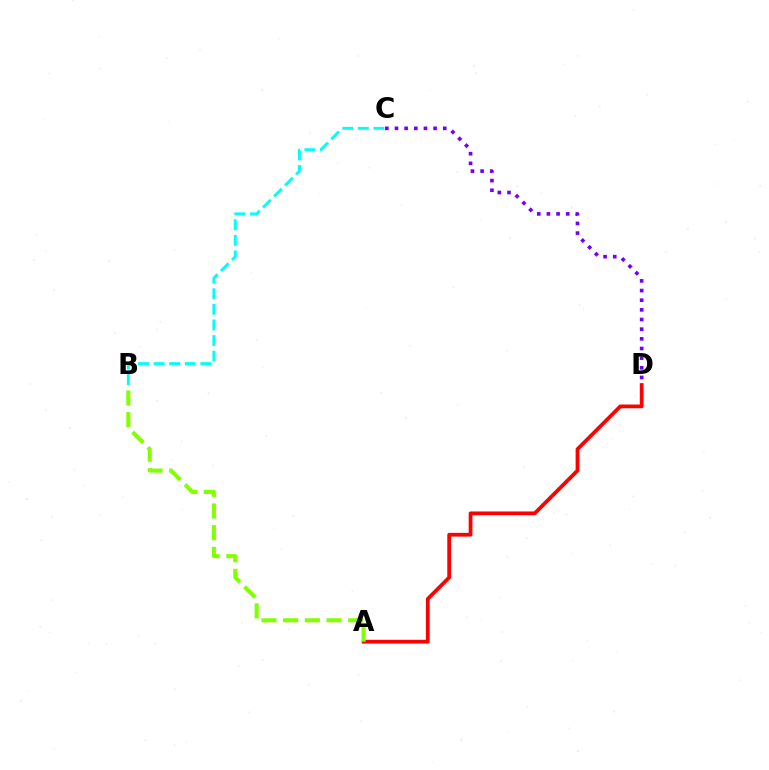{('A', 'D'): [{'color': '#ff0000', 'line_style': 'solid', 'thickness': 2.7}], ('B', 'C'): [{'color': '#00fff6', 'line_style': 'dashed', 'thickness': 2.12}], ('C', 'D'): [{'color': '#7200ff', 'line_style': 'dotted', 'thickness': 2.62}], ('A', 'B'): [{'color': '#84ff00', 'line_style': 'dashed', 'thickness': 2.95}]}